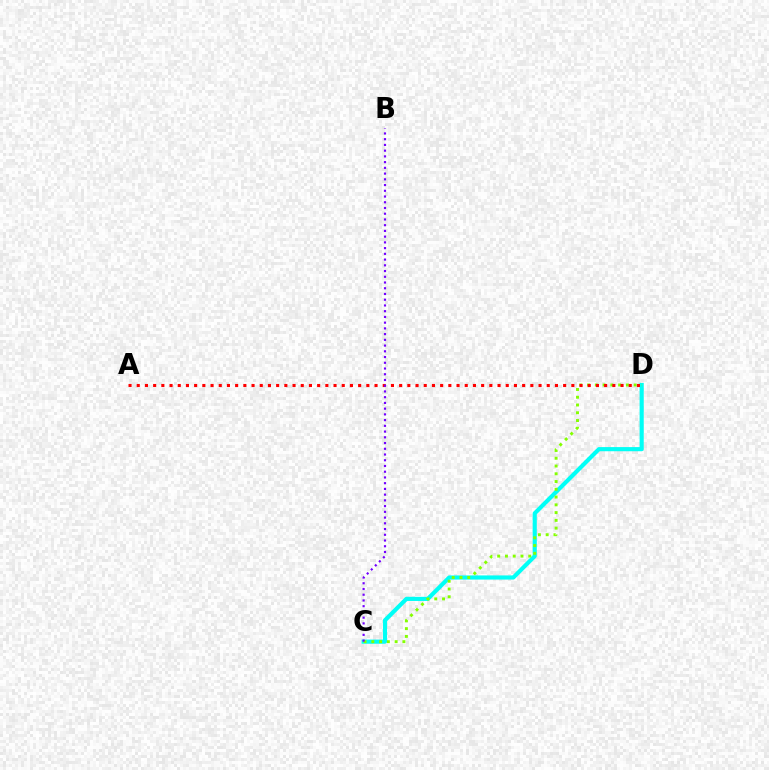{('C', 'D'): [{'color': '#00fff6', 'line_style': 'solid', 'thickness': 2.98}, {'color': '#84ff00', 'line_style': 'dotted', 'thickness': 2.11}], ('A', 'D'): [{'color': '#ff0000', 'line_style': 'dotted', 'thickness': 2.23}], ('B', 'C'): [{'color': '#7200ff', 'line_style': 'dotted', 'thickness': 1.56}]}